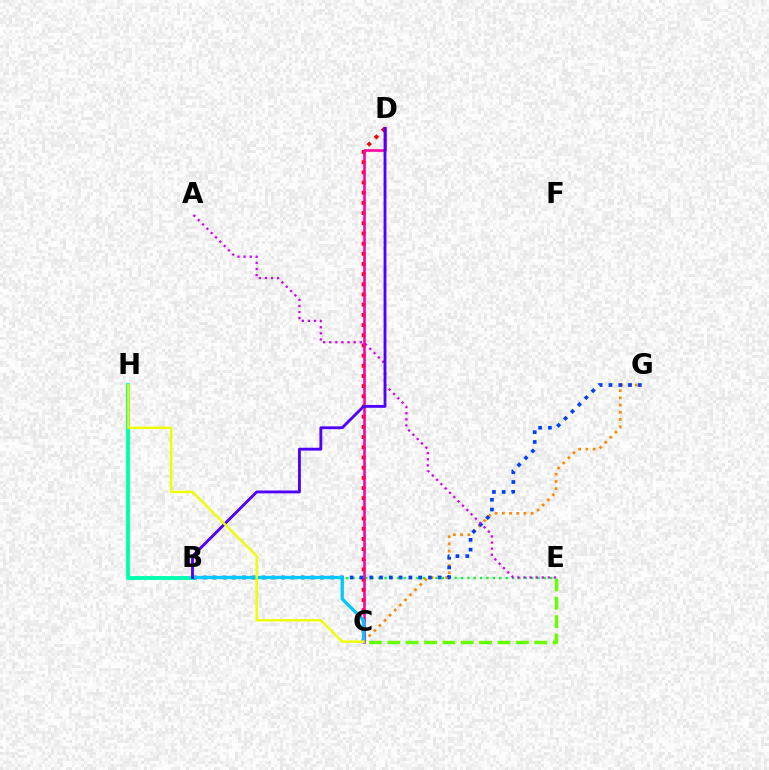{('B', 'H'): [{'color': '#00ffaf', 'line_style': 'solid', 'thickness': 2.79}], ('C', 'D'): [{'color': '#ff0000', 'line_style': 'dotted', 'thickness': 2.77}, {'color': '#ff00a0', 'line_style': 'solid', 'thickness': 1.87}], ('B', 'E'): [{'color': '#00ff27', 'line_style': 'dotted', 'thickness': 1.73}], ('C', 'E'): [{'color': '#66ff00', 'line_style': 'dashed', 'thickness': 2.49}], ('C', 'G'): [{'color': '#ff8800', 'line_style': 'dotted', 'thickness': 1.96}], ('B', 'G'): [{'color': '#003fff', 'line_style': 'dotted', 'thickness': 2.66}], ('B', 'C'): [{'color': '#00c7ff', 'line_style': 'solid', 'thickness': 2.36}], ('A', 'E'): [{'color': '#d600ff', 'line_style': 'dotted', 'thickness': 1.66}], ('B', 'D'): [{'color': '#4f00ff', 'line_style': 'solid', 'thickness': 2.05}], ('C', 'H'): [{'color': '#eeff00', 'line_style': 'solid', 'thickness': 1.73}]}